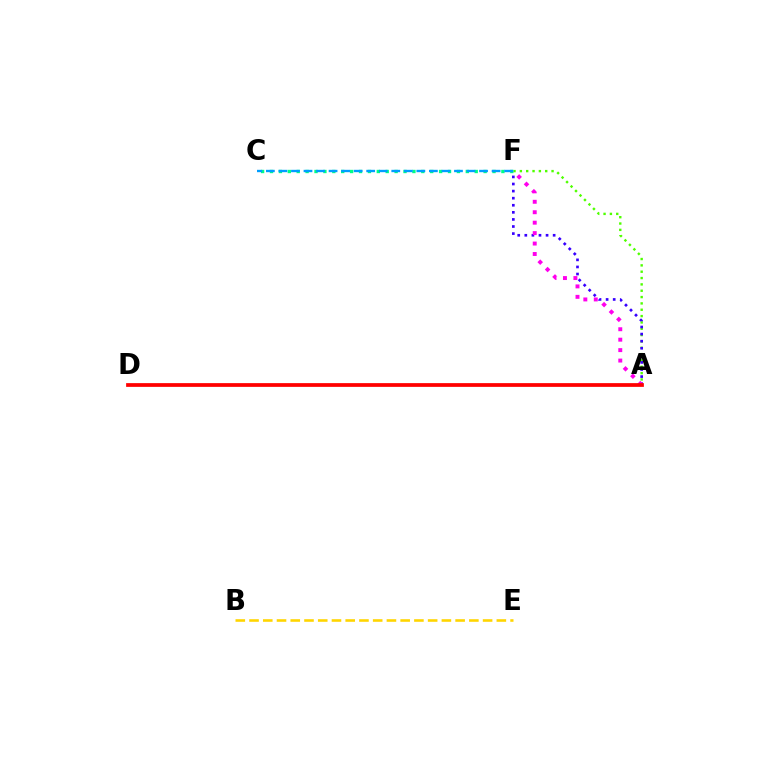{('A', 'F'): [{'color': '#4fff00', 'line_style': 'dotted', 'thickness': 1.72}, {'color': '#3700ff', 'line_style': 'dotted', 'thickness': 1.92}, {'color': '#ff00ed', 'line_style': 'dotted', 'thickness': 2.84}], ('C', 'F'): [{'color': '#00ff86', 'line_style': 'dotted', 'thickness': 2.42}, {'color': '#009eff', 'line_style': 'dashed', 'thickness': 1.7}], ('B', 'E'): [{'color': '#ffd500', 'line_style': 'dashed', 'thickness': 1.87}], ('A', 'D'): [{'color': '#ff0000', 'line_style': 'solid', 'thickness': 2.7}]}